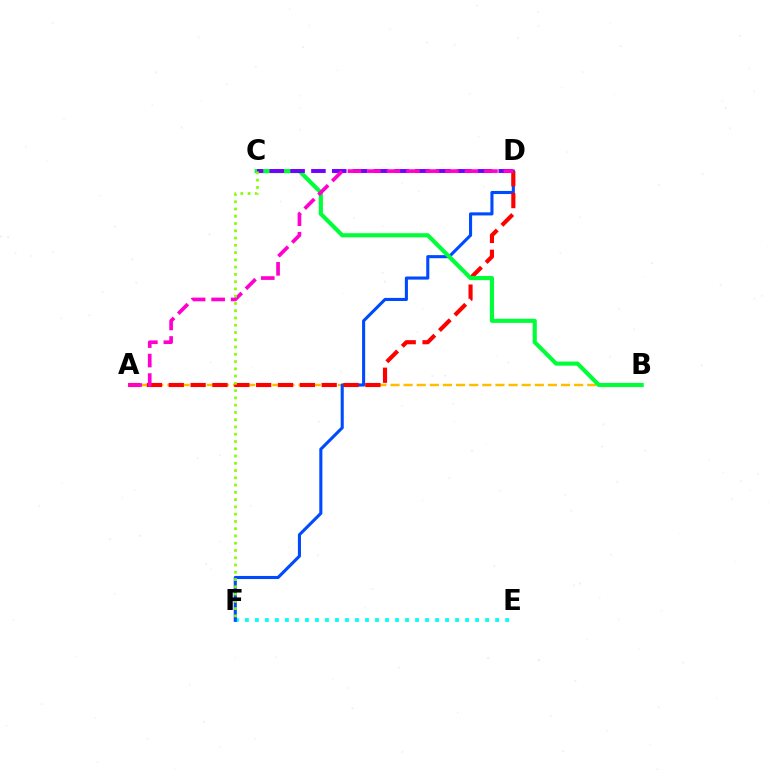{('E', 'F'): [{'color': '#00fff6', 'line_style': 'dotted', 'thickness': 2.72}], ('A', 'B'): [{'color': '#ffbd00', 'line_style': 'dashed', 'thickness': 1.78}], ('D', 'F'): [{'color': '#004bff', 'line_style': 'solid', 'thickness': 2.23}], ('A', 'D'): [{'color': '#ff0000', 'line_style': 'dashed', 'thickness': 2.97}, {'color': '#ff00cf', 'line_style': 'dashed', 'thickness': 2.65}], ('B', 'C'): [{'color': '#00ff39', 'line_style': 'solid', 'thickness': 2.97}], ('C', 'D'): [{'color': '#7200ff', 'line_style': 'dashed', 'thickness': 2.83}], ('C', 'F'): [{'color': '#84ff00', 'line_style': 'dotted', 'thickness': 1.97}]}